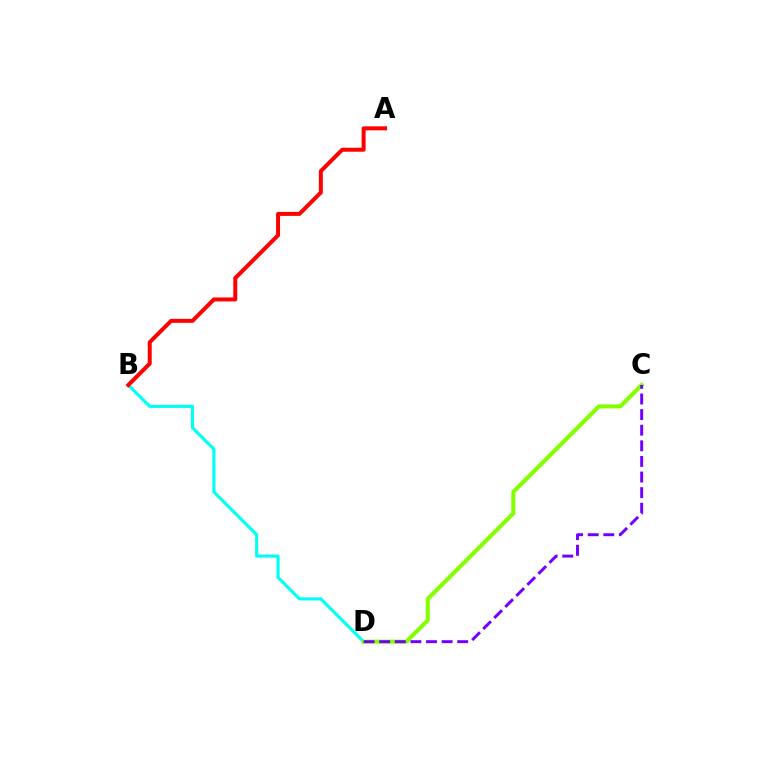{('B', 'D'): [{'color': '#00fff6', 'line_style': 'solid', 'thickness': 2.24}], ('A', 'B'): [{'color': '#ff0000', 'line_style': 'solid', 'thickness': 2.87}], ('C', 'D'): [{'color': '#84ff00', 'line_style': 'solid', 'thickness': 2.92}, {'color': '#7200ff', 'line_style': 'dashed', 'thickness': 2.12}]}